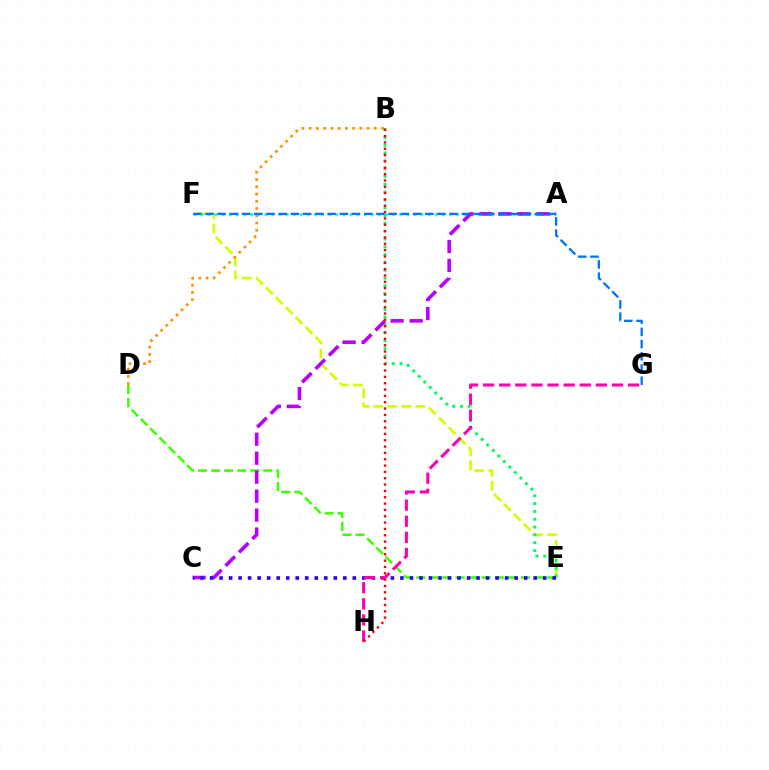{('E', 'F'): [{'color': '#d1ff00', 'line_style': 'dashed', 'thickness': 1.9}], ('B', 'D'): [{'color': '#ff9400', 'line_style': 'dotted', 'thickness': 1.97}], ('B', 'E'): [{'color': '#00ff5c', 'line_style': 'dotted', 'thickness': 2.12}], ('A', 'F'): [{'color': '#00fff6', 'line_style': 'dotted', 'thickness': 1.93}], ('D', 'E'): [{'color': '#3dff00', 'line_style': 'dashed', 'thickness': 1.78}], ('A', 'C'): [{'color': '#b900ff', 'line_style': 'dashed', 'thickness': 2.58}], ('F', 'G'): [{'color': '#0074ff', 'line_style': 'dashed', 'thickness': 1.66}], ('C', 'E'): [{'color': '#2500ff', 'line_style': 'dotted', 'thickness': 2.59}], ('G', 'H'): [{'color': '#ff00ac', 'line_style': 'dashed', 'thickness': 2.19}], ('B', 'H'): [{'color': '#ff0000', 'line_style': 'dotted', 'thickness': 1.72}]}